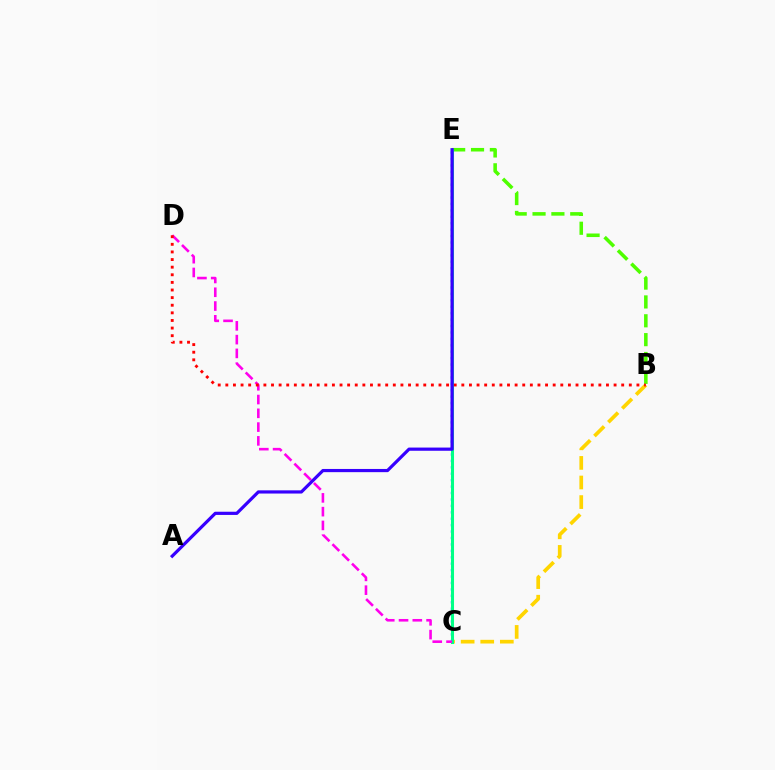{('B', 'E'): [{'color': '#4fff00', 'line_style': 'dashed', 'thickness': 2.56}], ('C', 'E'): [{'color': '#009eff', 'line_style': 'dotted', 'thickness': 1.75}, {'color': '#00ff86', 'line_style': 'solid', 'thickness': 2.19}], ('B', 'C'): [{'color': '#ffd500', 'line_style': 'dashed', 'thickness': 2.66}], ('C', 'D'): [{'color': '#ff00ed', 'line_style': 'dashed', 'thickness': 1.87}], ('B', 'D'): [{'color': '#ff0000', 'line_style': 'dotted', 'thickness': 2.07}], ('A', 'E'): [{'color': '#3700ff', 'line_style': 'solid', 'thickness': 2.3}]}